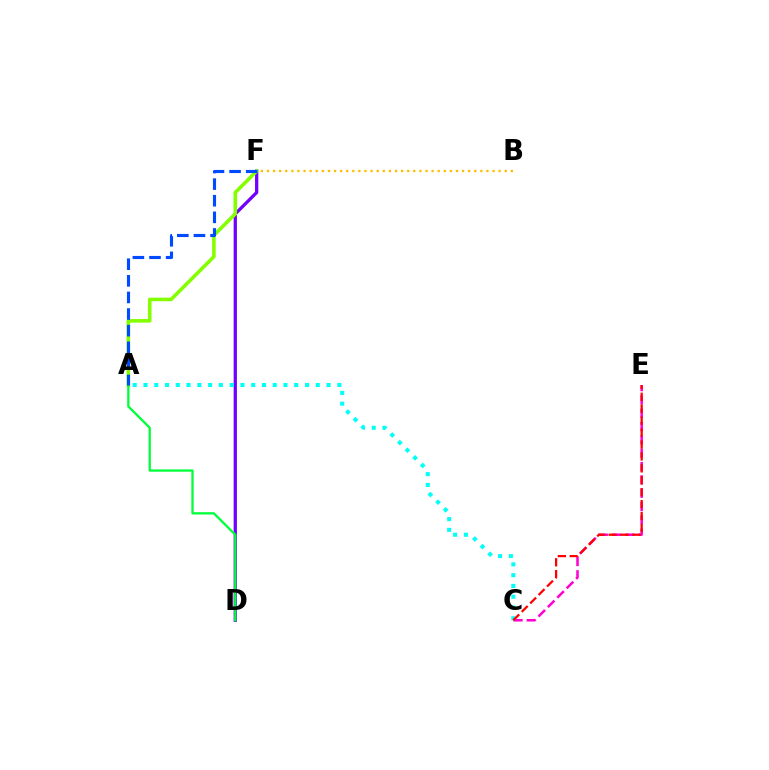{('C', 'E'): [{'color': '#ff00cf', 'line_style': 'dashed', 'thickness': 1.81}, {'color': '#ff0000', 'line_style': 'dashed', 'thickness': 1.62}], ('D', 'F'): [{'color': '#7200ff', 'line_style': 'solid', 'thickness': 2.36}], ('B', 'F'): [{'color': '#ffbd00', 'line_style': 'dotted', 'thickness': 1.66}], ('A', 'F'): [{'color': '#84ff00', 'line_style': 'solid', 'thickness': 2.57}, {'color': '#004bff', 'line_style': 'dashed', 'thickness': 2.26}], ('A', 'D'): [{'color': '#00ff39', 'line_style': 'solid', 'thickness': 1.65}], ('A', 'C'): [{'color': '#00fff6', 'line_style': 'dotted', 'thickness': 2.93}]}